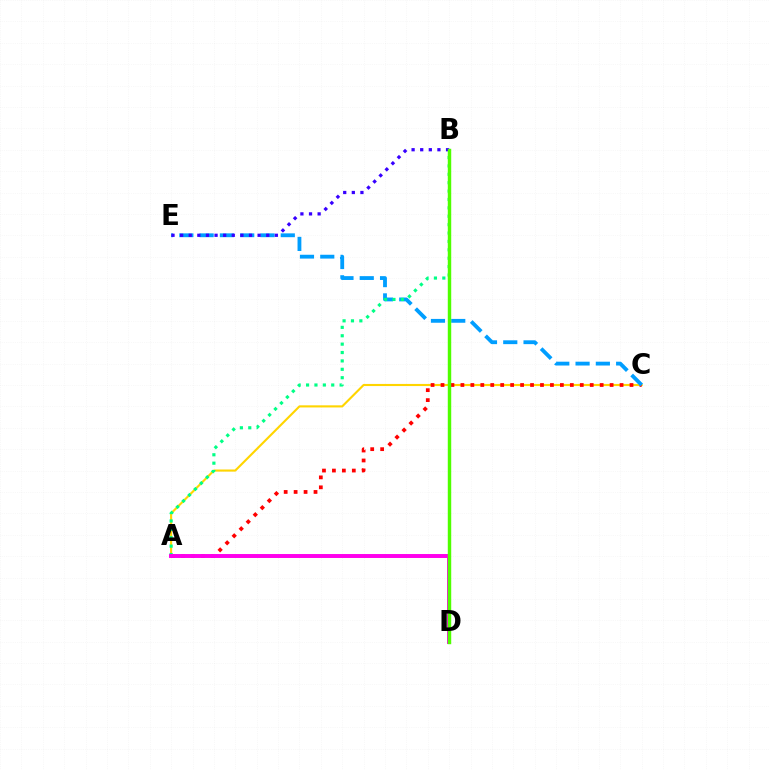{('A', 'C'): [{'color': '#ffd500', 'line_style': 'solid', 'thickness': 1.53}, {'color': '#ff0000', 'line_style': 'dotted', 'thickness': 2.7}], ('C', 'E'): [{'color': '#009eff', 'line_style': 'dashed', 'thickness': 2.76}], ('A', 'B'): [{'color': '#00ff86', 'line_style': 'dotted', 'thickness': 2.28}], ('A', 'D'): [{'color': '#ff00ed', 'line_style': 'solid', 'thickness': 2.84}], ('B', 'E'): [{'color': '#3700ff', 'line_style': 'dotted', 'thickness': 2.34}], ('B', 'D'): [{'color': '#4fff00', 'line_style': 'solid', 'thickness': 2.48}]}